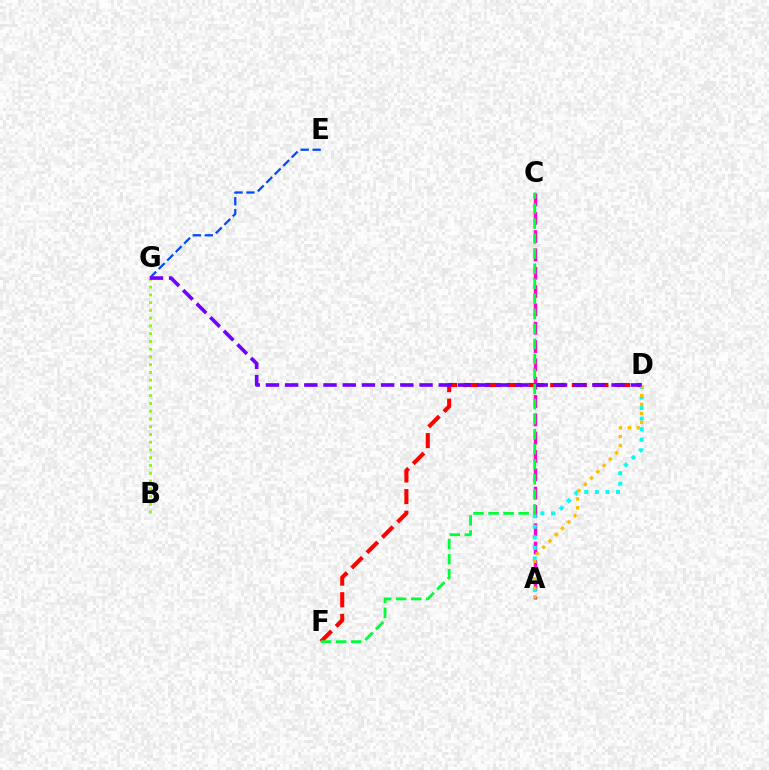{('E', 'G'): [{'color': '#004bff', 'line_style': 'dashed', 'thickness': 1.63}], ('A', 'C'): [{'color': '#ff00cf', 'line_style': 'dashed', 'thickness': 2.49}], ('A', 'D'): [{'color': '#00fff6', 'line_style': 'dotted', 'thickness': 2.87}, {'color': '#ffbd00', 'line_style': 'dotted', 'thickness': 2.42}], ('D', 'F'): [{'color': '#ff0000', 'line_style': 'dashed', 'thickness': 2.94}], ('B', 'G'): [{'color': '#84ff00', 'line_style': 'dotted', 'thickness': 2.11}], ('D', 'G'): [{'color': '#7200ff', 'line_style': 'dashed', 'thickness': 2.61}], ('C', 'F'): [{'color': '#00ff39', 'line_style': 'dashed', 'thickness': 2.04}]}